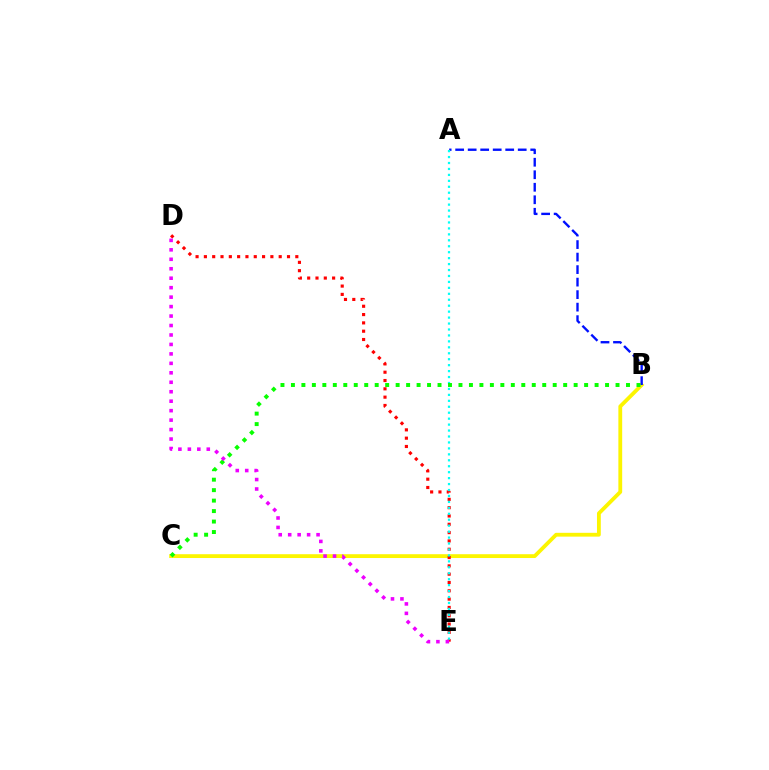{('B', 'C'): [{'color': '#fcf500', 'line_style': 'solid', 'thickness': 2.74}, {'color': '#08ff00', 'line_style': 'dotted', 'thickness': 2.84}], ('A', 'B'): [{'color': '#0010ff', 'line_style': 'dashed', 'thickness': 1.7}], ('D', 'E'): [{'color': '#ff0000', 'line_style': 'dotted', 'thickness': 2.26}, {'color': '#ee00ff', 'line_style': 'dotted', 'thickness': 2.57}], ('A', 'E'): [{'color': '#00fff6', 'line_style': 'dotted', 'thickness': 1.62}]}